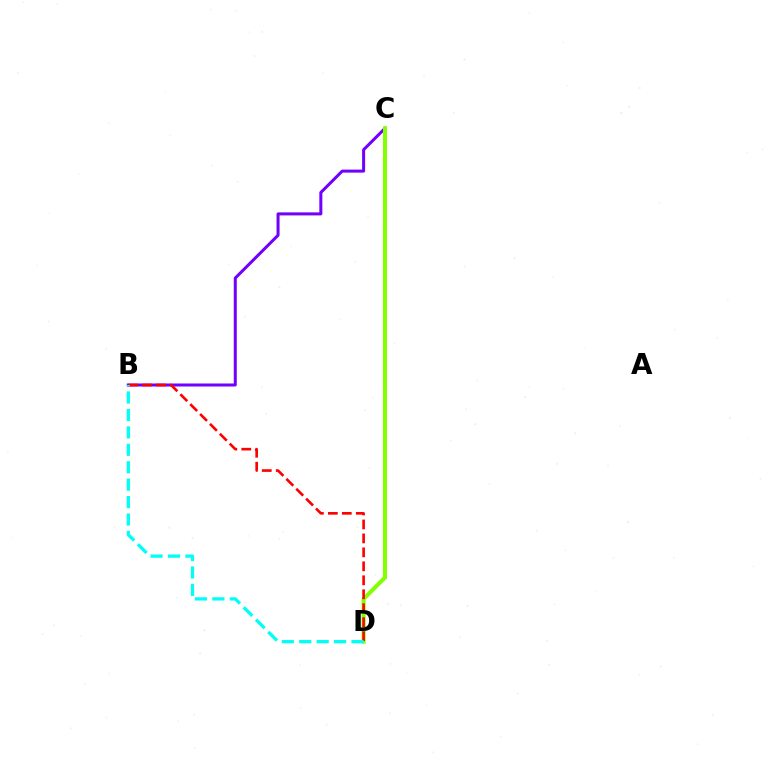{('B', 'C'): [{'color': '#7200ff', 'line_style': 'solid', 'thickness': 2.17}], ('C', 'D'): [{'color': '#84ff00', 'line_style': 'solid', 'thickness': 2.91}], ('B', 'D'): [{'color': '#ff0000', 'line_style': 'dashed', 'thickness': 1.9}, {'color': '#00fff6', 'line_style': 'dashed', 'thickness': 2.37}]}